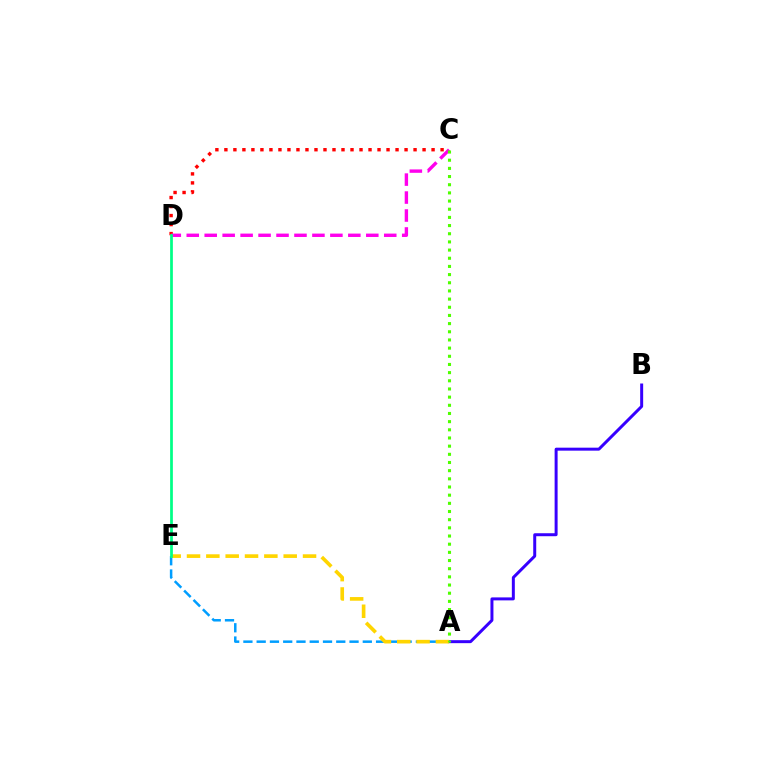{('A', 'B'): [{'color': '#3700ff', 'line_style': 'solid', 'thickness': 2.15}], ('A', 'E'): [{'color': '#009eff', 'line_style': 'dashed', 'thickness': 1.8}, {'color': '#ffd500', 'line_style': 'dashed', 'thickness': 2.63}], ('C', 'D'): [{'color': '#ff0000', 'line_style': 'dotted', 'thickness': 2.45}, {'color': '#ff00ed', 'line_style': 'dashed', 'thickness': 2.44}], ('A', 'C'): [{'color': '#4fff00', 'line_style': 'dotted', 'thickness': 2.22}], ('D', 'E'): [{'color': '#00ff86', 'line_style': 'solid', 'thickness': 1.97}]}